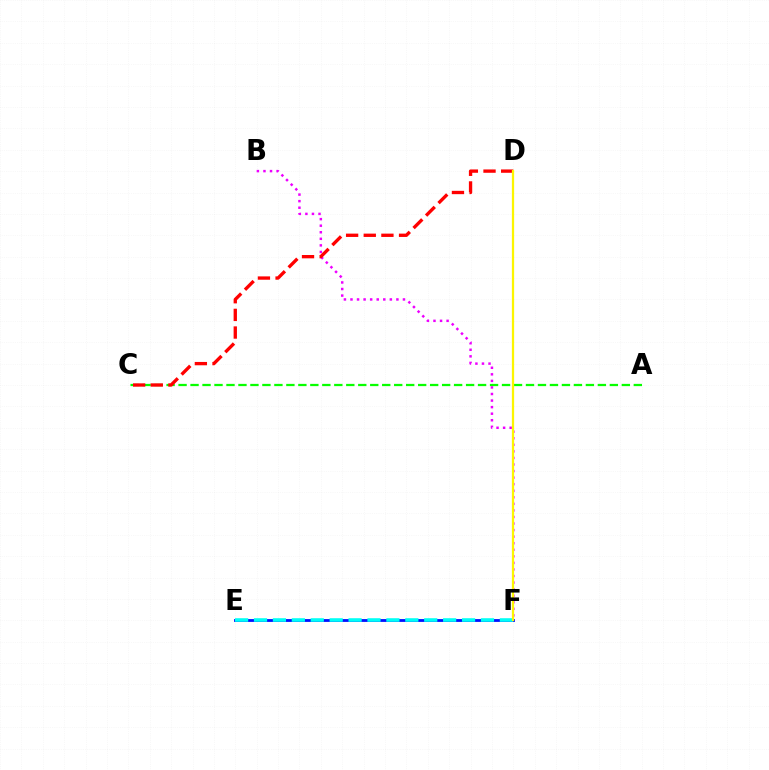{('E', 'F'): [{'color': '#0010ff', 'line_style': 'solid', 'thickness': 2.03}, {'color': '#00fff6', 'line_style': 'dashed', 'thickness': 2.57}], ('A', 'C'): [{'color': '#08ff00', 'line_style': 'dashed', 'thickness': 1.63}], ('B', 'F'): [{'color': '#ee00ff', 'line_style': 'dotted', 'thickness': 1.78}], ('C', 'D'): [{'color': '#ff0000', 'line_style': 'dashed', 'thickness': 2.4}], ('D', 'F'): [{'color': '#fcf500', 'line_style': 'solid', 'thickness': 1.62}]}